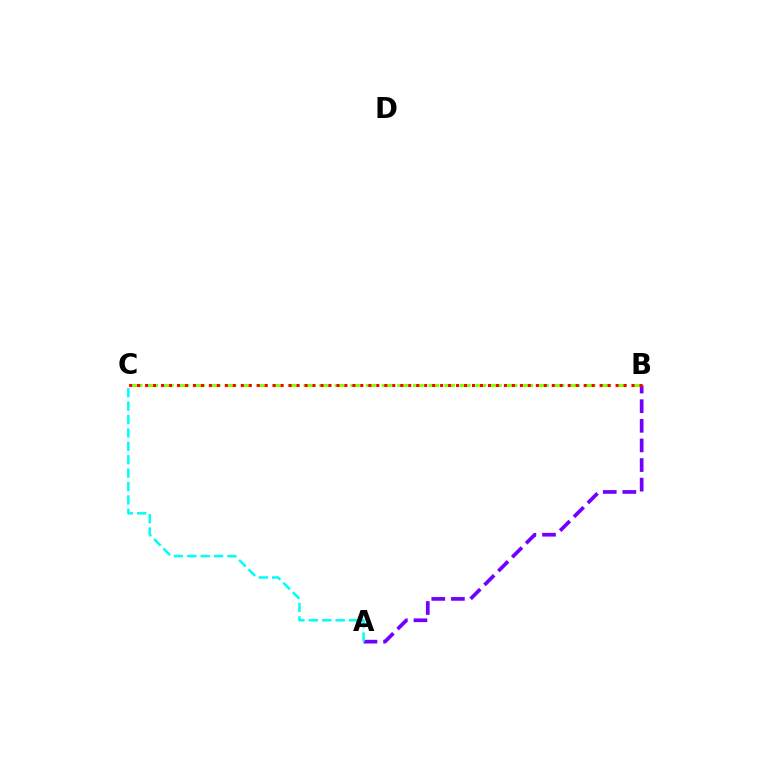{('A', 'B'): [{'color': '#7200ff', 'line_style': 'dashed', 'thickness': 2.66}], ('B', 'C'): [{'color': '#84ff00', 'line_style': 'dashed', 'thickness': 2.12}, {'color': '#ff0000', 'line_style': 'dotted', 'thickness': 2.17}], ('A', 'C'): [{'color': '#00fff6', 'line_style': 'dashed', 'thickness': 1.82}]}